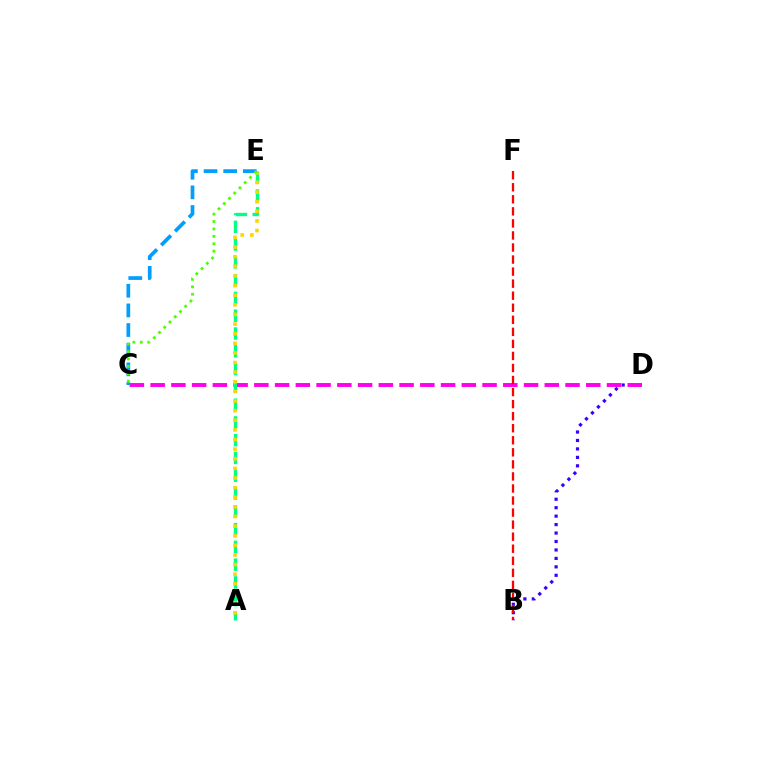{('B', 'D'): [{'color': '#3700ff', 'line_style': 'dotted', 'thickness': 2.3}], ('C', 'D'): [{'color': '#ff00ed', 'line_style': 'dashed', 'thickness': 2.82}], ('A', 'E'): [{'color': '#00ff86', 'line_style': 'dashed', 'thickness': 2.42}, {'color': '#ffd500', 'line_style': 'dotted', 'thickness': 2.61}], ('C', 'E'): [{'color': '#009eff', 'line_style': 'dashed', 'thickness': 2.67}, {'color': '#4fff00', 'line_style': 'dotted', 'thickness': 2.01}], ('B', 'F'): [{'color': '#ff0000', 'line_style': 'dashed', 'thickness': 1.64}]}